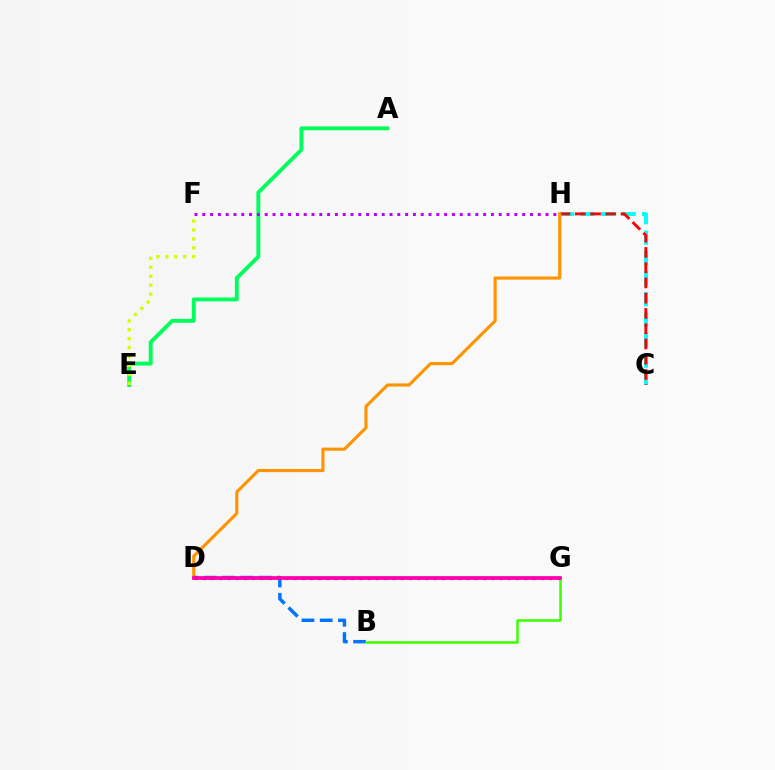{('C', 'H'): [{'color': '#00fff6', 'line_style': 'dashed', 'thickness': 2.78}, {'color': '#ff0000', 'line_style': 'dashed', 'thickness': 2.07}], ('A', 'E'): [{'color': '#00ff5c', 'line_style': 'solid', 'thickness': 2.8}], ('D', 'H'): [{'color': '#ff9400', 'line_style': 'solid', 'thickness': 2.25}], ('D', 'G'): [{'color': '#2500ff', 'line_style': 'dotted', 'thickness': 2.24}, {'color': '#ff00ac', 'line_style': 'solid', 'thickness': 2.68}], ('B', 'D'): [{'color': '#0074ff', 'line_style': 'dashed', 'thickness': 2.48}], ('B', 'G'): [{'color': '#3dff00', 'line_style': 'solid', 'thickness': 1.82}], ('E', 'F'): [{'color': '#d1ff00', 'line_style': 'dotted', 'thickness': 2.43}], ('F', 'H'): [{'color': '#b900ff', 'line_style': 'dotted', 'thickness': 2.12}]}